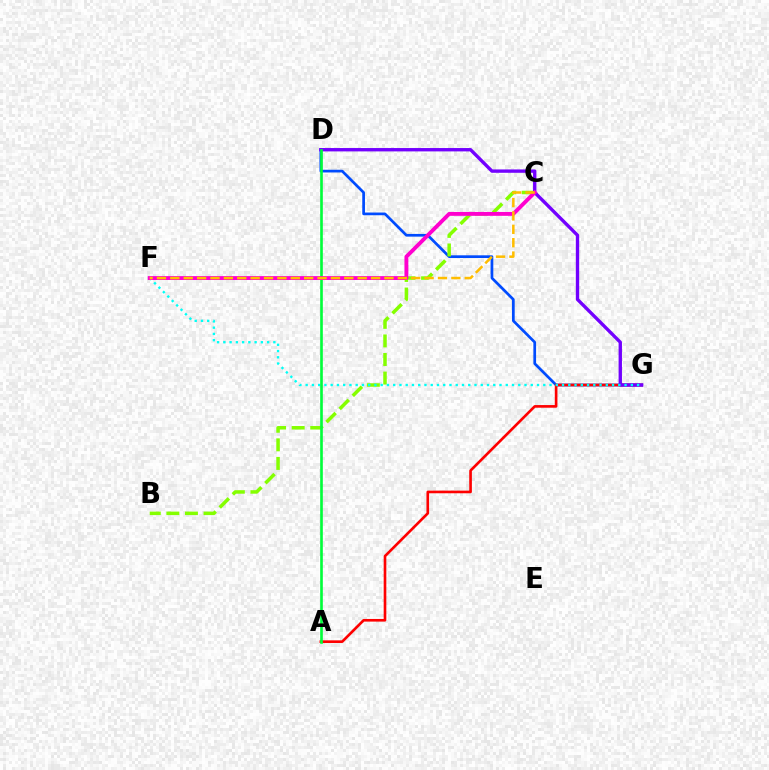{('D', 'G'): [{'color': '#004bff', 'line_style': 'solid', 'thickness': 1.95}, {'color': '#7200ff', 'line_style': 'solid', 'thickness': 2.42}], ('A', 'G'): [{'color': '#ff0000', 'line_style': 'solid', 'thickness': 1.9}], ('B', 'C'): [{'color': '#84ff00', 'line_style': 'dashed', 'thickness': 2.52}], ('F', 'G'): [{'color': '#00fff6', 'line_style': 'dotted', 'thickness': 1.7}], ('A', 'D'): [{'color': '#00ff39', 'line_style': 'solid', 'thickness': 1.9}], ('C', 'F'): [{'color': '#ff00cf', 'line_style': 'solid', 'thickness': 2.79}, {'color': '#ffbd00', 'line_style': 'dashed', 'thickness': 1.82}]}